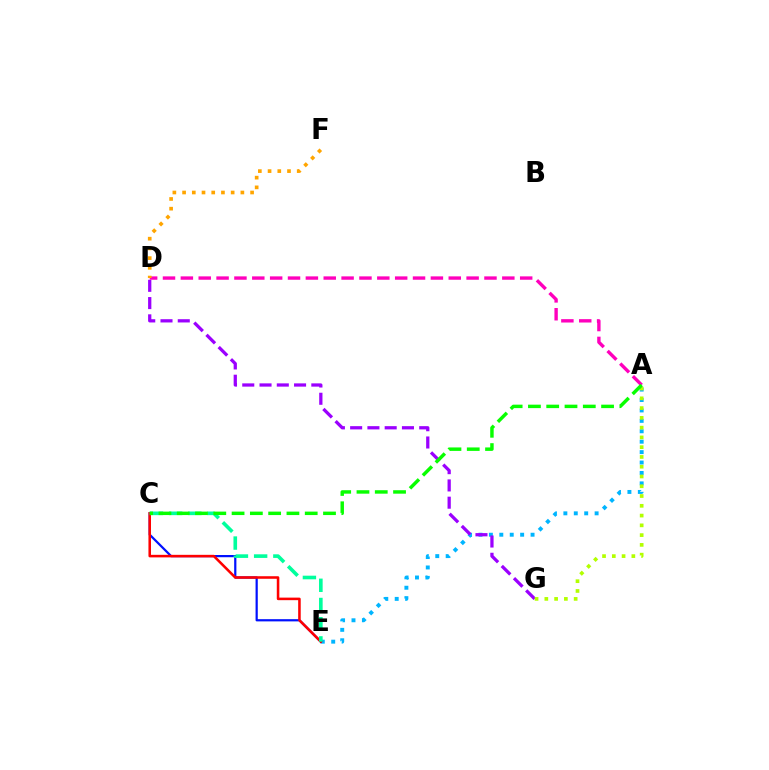{('A', 'E'): [{'color': '#00b5ff', 'line_style': 'dotted', 'thickness': 2.83}], ('C', 'E'): [{'color': '#0010ff', 'line_style': 'solid', 'thickness': 1.59}, {'color': '#ff0000', 'line_style': 'solid', 'thickness': 1.84}, {'color': '#00ff9d', 'line_style': 'dashed', 'thickness': 2.61}], ('D', 'G'): [{'color': '#9b00ff', 'line_style': 'dashed', 'thickness': 2.35}], ('A', 'D'): [{'color': '#ff00bd', 'line_style': 'dashed', 'thickness': 2.43}], ('D', 'F'): [{'color': '#ffa500', 'line_style': 'dotted', 'thickness': 2.64}], ('A', 'G'): [{'color': '#b3ff00', 'line_style': 'dotted', 'thickness': 2.65}], ('A', 'C'): [{'color': '#08ff00', 'line_style': 'dashed', 'thickness': 2.48}]}